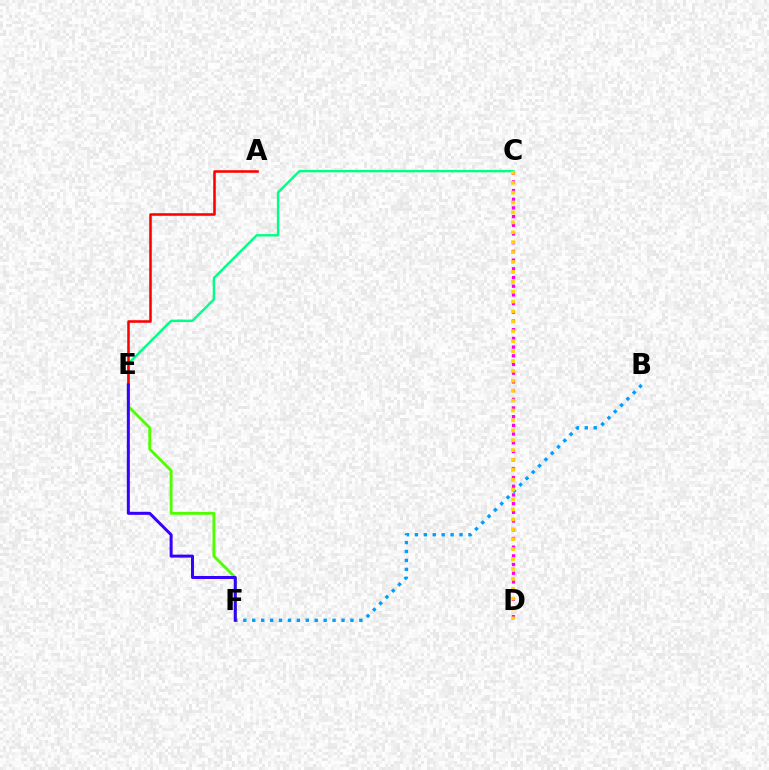{('B', 'F'): [{'color': '#009eff', 'line_style': 'dotted', 'thickness': 2.42}], ('E', 'F'): [{'color': '#4fff00', 'line_style': 'solid', 'thickness': 2.04}, {'color': '#3700ff', 'line_style': 'solid', 'thickness': 2.16}], ('C', 'E'): [{'color': '#00ff86', 'line_style': 'solid', 'thickness': 1.73}], ('C', 'D'): [{'color': '#ff00ed', 'line_style': 'dotted', 'thickness': 2.36}, {'color': '#ffd500', 'line_style': 'dotted', 'thickness': 2.69}], ('A', 'E'): [{'color': '#ff0000', 'line_style': 'solid', 'thickness': 1.85}]}